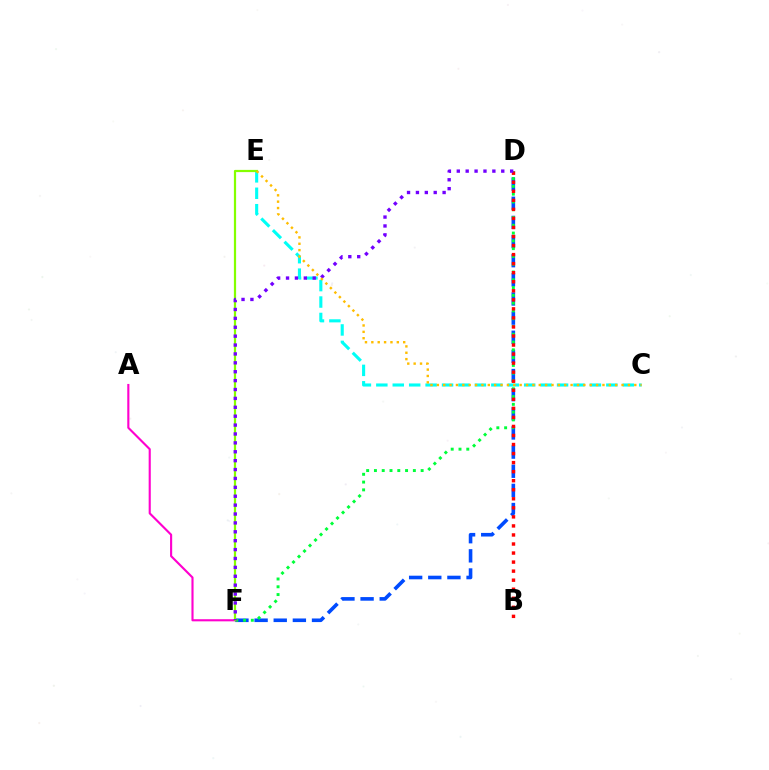{('C', 'E'): [{'color': '#00fff6', 'line_style': 'dashed', 'thickness': 2.23}, {'color': '#ffbd00', 'line_style': 'dotted', 'thickness': 1.73}], ('D', 'F'): [{'color': '#004bff', 'line_style': 'dashed', 'thickness': 2.6}, {'color': '#00ff39', 'line_style': 'dotted', 'thickness': 2.12}, {'color': '#7200ff', 'line_style': 'dotted', 'thickness': 2.42}], ('A', 'F'): [{'color': '#ff00cf', 'line_style': 'solid', 'thickness': 1.53}], ('B', 'D'): [{'color': '#ff0000', 'line_style': 'dotted', 'thickness': 2.46}], ('E', 'F'): [{'color': '#84ff00', 'line_style': 'solid', 'thickness': 1.6}]}